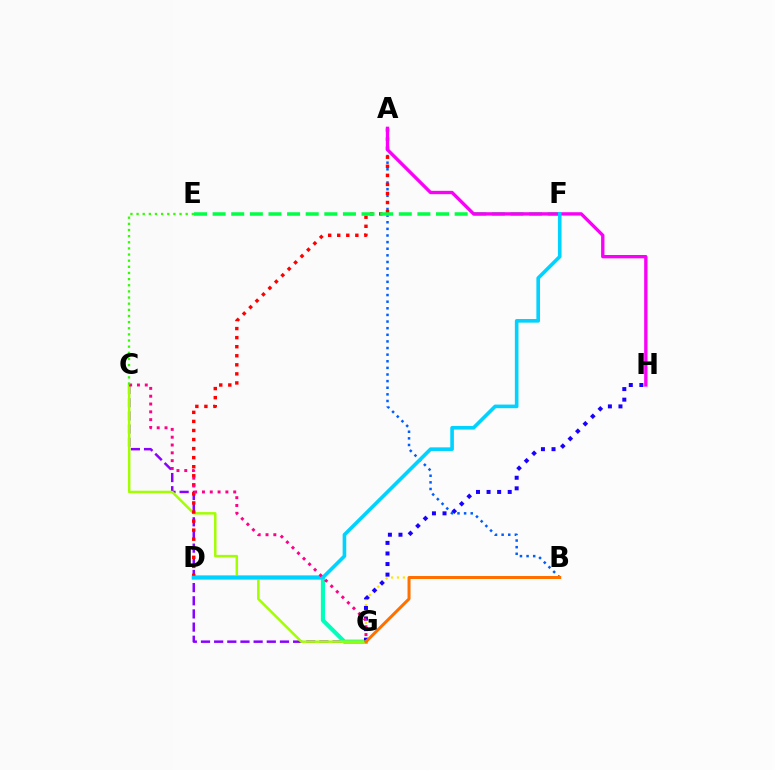{('C', 'G'): [{'color': '#8a00ff', 'line_style': 'dashed', 'thickness': 1.79}, {'color': '#a2ff00', 'line_style': 'solid', 'thickness': 1.79}, {'color': '#ff0088', 'line_style': 'dotted', 'thickness': 2.12}], ('B', 'G'): [{'color': '#ffe600', 'line_style': 'dotted', 'thickness': 1.6}, {'color': '#ff7000', 'line_style': 'solid', 'thickness': 2.16}], ('D', 'G'): [{'color': '#00ffbb', 'line_style': 'solid', 'thickness': 2.96}], ('G', 'H'): [{'color': '#1900ff', 'line_style': 'dotted', 'thickness': 2.87}], ('A', 'B'): [{'color': '#005dff', 'line_style': 'dotted', 'thickness': 1.8}], ('A', 'D'): [{'color': '#ff0000', 'line_style': 'dotted', 'thickness': 2.46}], ('E', 'F'): [{'color': '#00ff45', 'line_style': 'dashed', 'thickness': 2.53}], ('A', 'H'): [{'color': '#fa00f9', 'line_style': 'solid', 'thickness': 2.4}], ('D', 'F'): [{'color': '#00d3ff', 'line_style': 'solid', 'thickness': 2.61}], ('C', 'E'): [{'color': '#31ff00', 'line_style': 'dotted', 'thickness': 1.67}]}